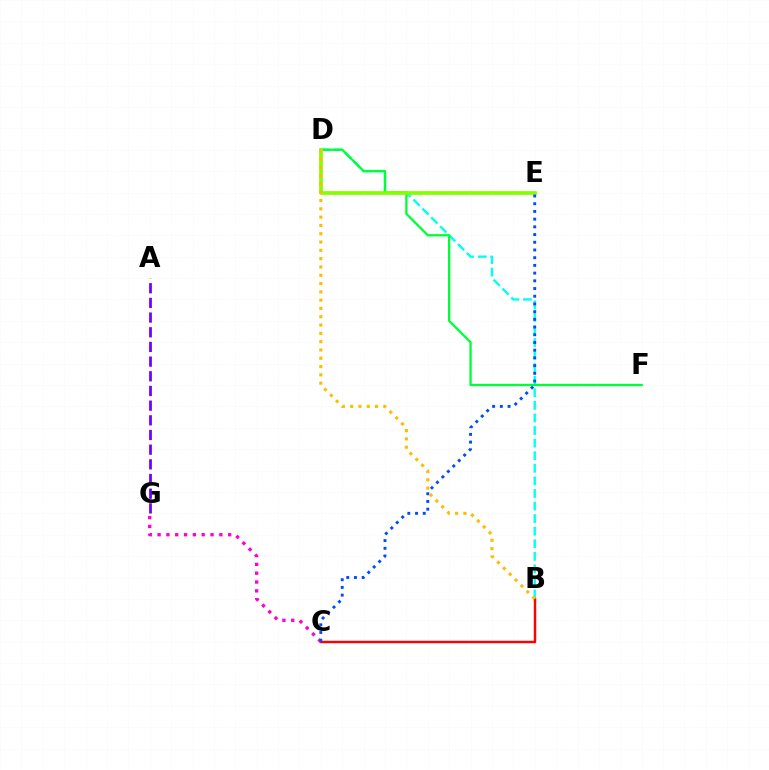{('B', 'C'): [{'color': '#ff0000', 'line_style': 'solid', 'thickness': 1.75}], ('A', 'G'): [{'color': '#7200ff', 'line_style': 'dashed', 'thickness': 1.99}], ('B', 'D'): [{'color': '#00fff6', 'line_style': 'dashed', 'thickness': 1.71}, {'color': '#ffbd00', 'line_style': 'dotted', 'thickness': 2.26}], ('C', 'G'): [{'color': '#ff00cf', 'line_style': 'dotted', 'thickness': 2.4}], ('D', 'F'): [{'color': '#00ff39', 'line_style': 'solid', 'thickness': 1.67}], ('D', 'E'): [{'color': '#84ff00', 'line_style': 'solid', 'thickness': 2.69}], ('C', 'E'): [{'color': '#004bff', 'line_style': 'dotted', 'thickness': 2.09}]}